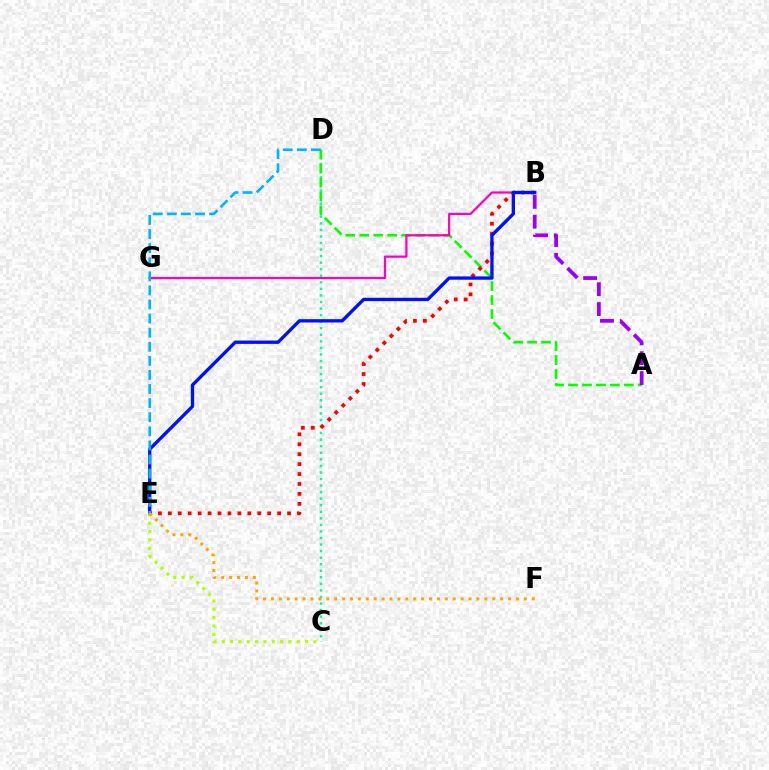{('C', 'D'): [{'color': '#00ff9d', 'line_style': 'dotted', 'thickness': 1.78}], ('A', 'D'): [{'color': '#08ff00', 'line_style': 'dashed', 'thickness': 1.9}], ('B', 'G'): [{'color': '#ff00bd', 'line_style': 'solid', 'thickness': 1.61}], ('B', 'E'): [{'color': '#ff0000', 'line_style': 'dotted', 'thickness': 2.7}, {'color': '#0010ff', 'line_style': 'solid', 'thickness': 2.4}], ('A', 'B'): [{'color': '#9b00ff', 'line_style': 'dashed', 'thickness': 2.7}], ('D', 'E'): [{'color': '#00b5ff', 'line_style': 'dashed', 'thickness': 1.91}], ('C', 'E'): [{'color': '#b3ff00', 'line_style': 'dotted', 'thickness': 2.27}], ('E', 'F'): [{'color': '#ffa500', 'line_style': 'dotted', 'thickness': 2.15}]}